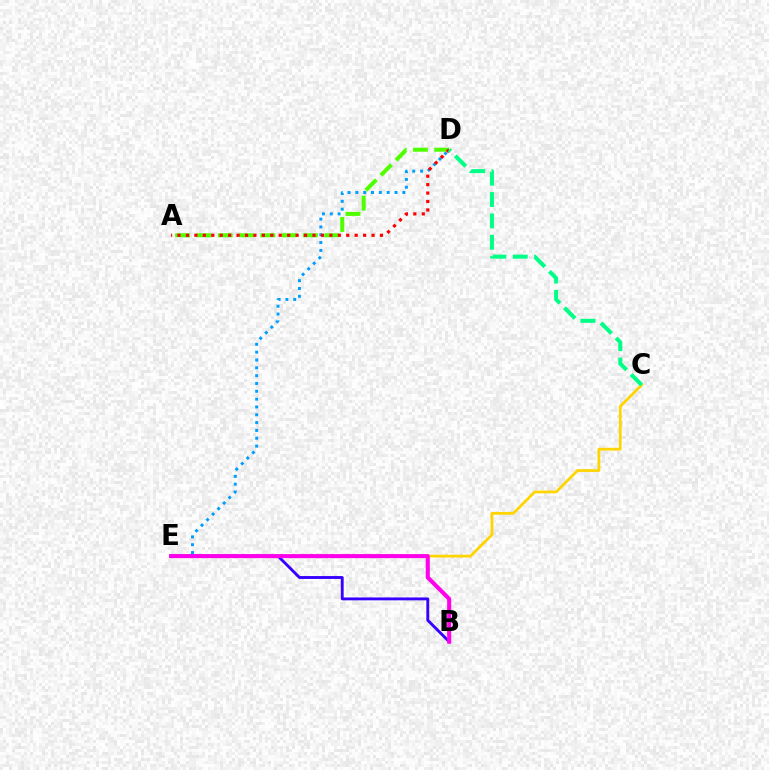{('D', 'E'): [{'color': '#009eff', 'line_style': 'dotted', 'thickness': 2.13}], ('C', 'E'): [{'color': '#ffd500', 'line_style': 'solid', 'thickness': 1.98}], ('A', 'D'): [{'color': '#4fff00', 'line_style': 'dashed', 'thickness': 2.89}, {'color': '#ff0000', 'line_style': 'dotted', 'thickness': 2.29}], ('B', 'E'): [{'color': '#3700ff', 'line_style': 'solid', 'thickness': 2.08}, {'color': '#ff00ed', 'line_style': 'solid', 'thickness': 2.92}], ('C', 'D'): [{'color': '#00ff86', 'line_style': 'dashed', 'thickness': 2.9}]}